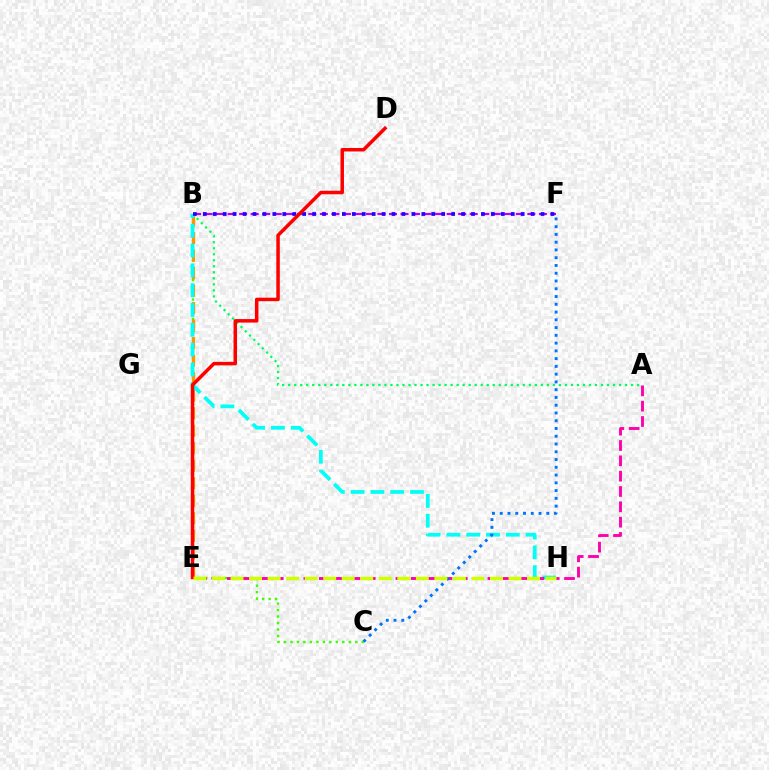{('B', 'F'): [{'color': '#b900ff', 'line_style': 'dashed', 'thickness': 1.57}, {'color': '#2500ff', 'line_style': 'dotted', 'thickness': 2.7}], ('A', 'B'): [{'color': '#00ff5c', 'line_style': 'dotted', 'thickness': 1.63}], ('B', 'C'): [{'color': '#3dff00', 'line_style': 'dotted', 'thickness': 1.76}], ('B', 'E'): [{'color': '#ff9400', 'line_style': 'dashed', 'thickness': 2.38}], ('B', 'H'): [{'color': '#00fff6', 'line_style': 'dashed', 'thickness': 2.69}], ('A', 'E'): [{'color': '#ff00ac', 'line_style': 'dashed', 'thickness': 2.08}], ('C', 'F'): [{'color': '#0074ff', 'line_style': 'dotted', 'thickness': 2.11}], ('D', 'E'): [{'color': '#ff0000', 'line_style': 'solid', 'thickness': 2.52}], ('E', 'H'): [{'color': '#d1ff00', 'line_style': 'dashed', 'thickness': 2.52}]}